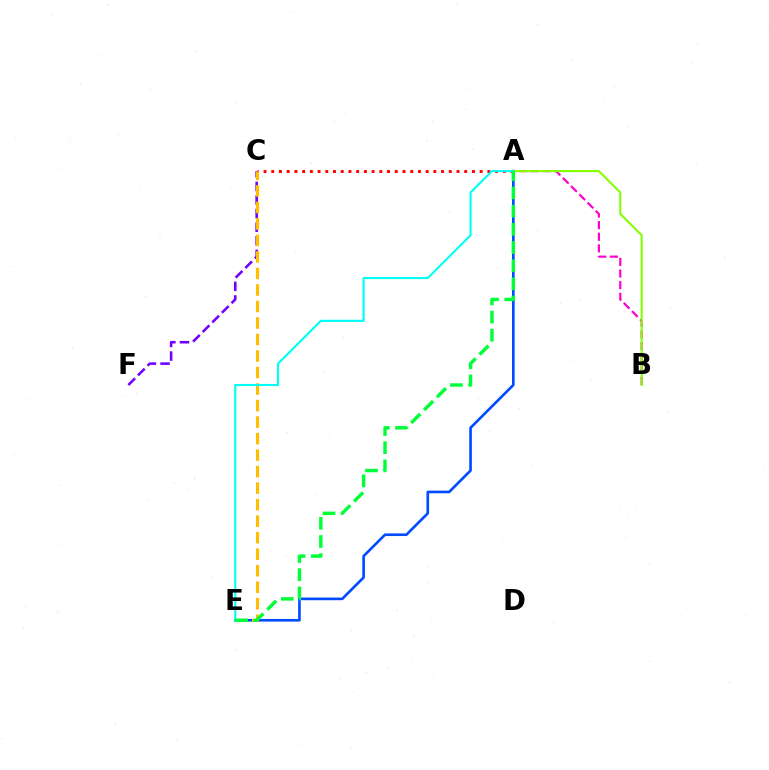{('A', 'B'): [{'color': '#ff00cf', 'line_style': 'dashed', 'thickness': 1.58}, {'color': '#84ff00', 'line_style': 'solid', 'thickness': 1.51}], ('A', 'C'): [{'color': '#ff0000', 'line_style': 'dotted', 'thickness': 2.1}], ('A', 'E'): [{'color': '#004bff', 'line_style': 'solid', 'thickness': 1.9}, {'color': '#00fff6', 'line_style': 'solid', 'thickness': 1.53}, {'color': '#00ff39', 'line_style': 'dashed', 'thickness': 2.47}], ('C', 'F'): [{'color': '#7200ff', 'line_style': 'dashed', 'thickness': 1.85}], ('C', 'E'): [{'color': '#ffbd00', 'line_style': 'dashed', 'thickness': 2.24}]}